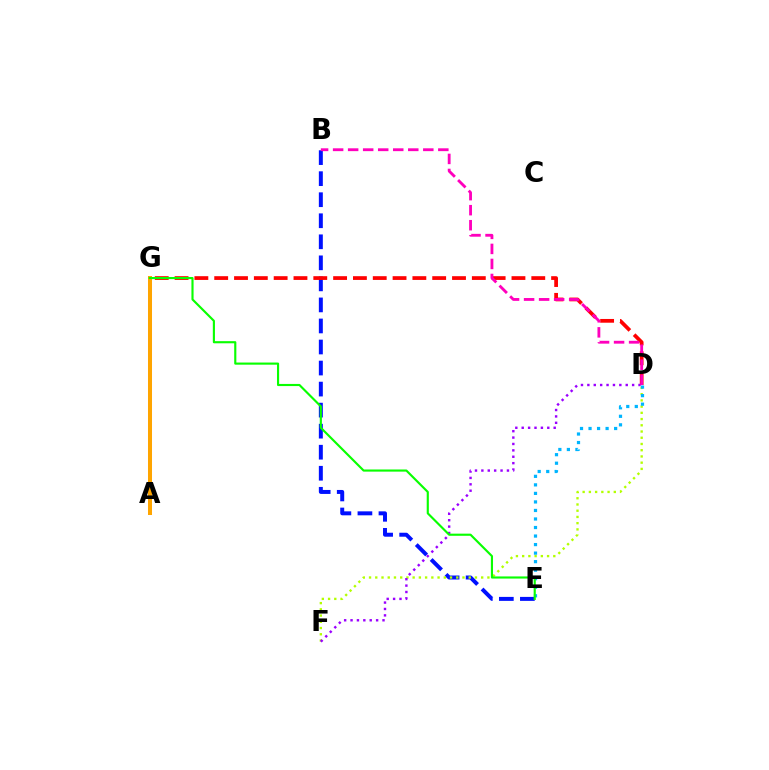{('B', 'E'): [{'color': '#0010ff', 'line_style': 'dashed', 'thickness': 2.86}], ('D', 'G'): [{'color': '#ff0000', 'line_style': 'dashed', 'thickness': 2.69}], ('D', 'F'): [{'color': '#b3ff00', 'line_style': 'dotted', 'thickness': 1.69}, {'color': '#9b00ff', 'line_style': 'dotted', 'thickness': 1.74}], ('A', 'G'): [{'color': '#00ff9d', 'line_style': 'dotted', 'thickness': 1.58}, {'color': '#ffa500', 'line_style': 'solid', 'thickness': 2.89}], ('D', 'E'): [{'color': '#00b5ff', 'line_style': 'dotted', 'thickness': 2.32}], ('B', 'D'): [{'color': '#ff00bd', 'line_style': 'dashed', 'thickness': 2.04}], ('E', 'G'): [{'color': '#08ff00', 'line_style': 'solid', 'thickness': 1.54}]}